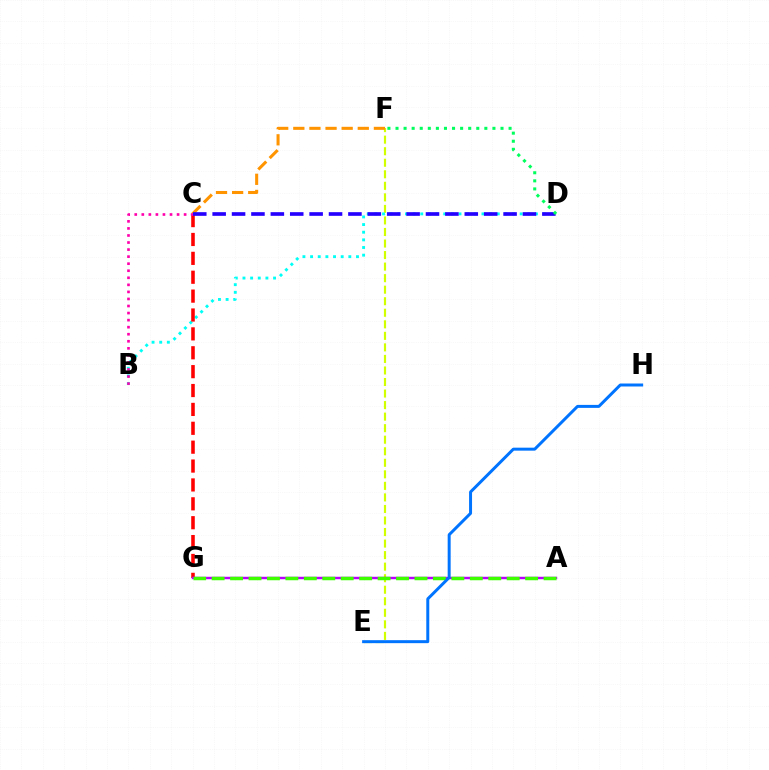{('E', 'F'): [{'color': '#d1ff00', 'line_style': 'dashed', 'thickness': 1.57}], ('B', 'D'): [{'color': '#00fff6', 'line_style': 'dotted', 'thickness': 2.08}], ('C', 'G'): [{'color': '#ff0000', 'line_style': 'dashed', 'thickness': 2.57}], ('A', 'G'): [{'color': '#b900ff', 'line_style': 'solid', 'thickness': 1.76}, {'color': '#3dff00', 'line_style': 'dashed', 'thickness': 2.51}], ('C', 'F'): [{'color': '#ff9400', 'line_style': 'dashed', 'thickness': 2.19}], ('E', 'H'): [{'color': '#0074ff', 'line_style': 'solid', 'thickness': 2.15}], ('B', 'C'): [{'color': '#ff00ac', 'line_style': 'dotted', 'thickness': 1.92}], ('C', 'D'): [{'color': '#2500ff', 'line_style': 'dashed', 'thickness': 2.63}], ('D', 'F'): [{'color': '#00ff5c', 'line_style': 'dotted', 'thickness': 2.19}]}